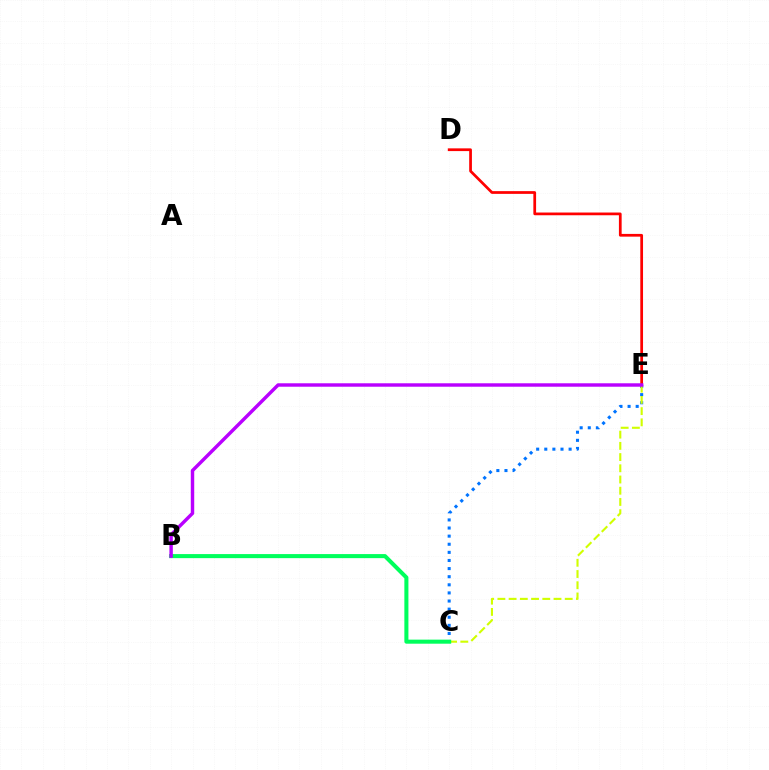{('C', 'E'): [{'color': '#0074ff', 'line_style': 'dotted', 'thickness': 2.2}, {'color': '#d1ff00', 'line_style': 'dashed', 'thickness': 1.52}], ('D', 'E'): [{'color': '#ff0000', 'line_style': 'solid', 'thickness': 1.97}], ('B', 'C'): [{'color': '#00ff5c', 'line_style': 'solid', 'thickness': 2.92}], ('B', 'E'): [{'color': '#b900ff', 'line_style': 'solid', 'thickness': 2.47}]}